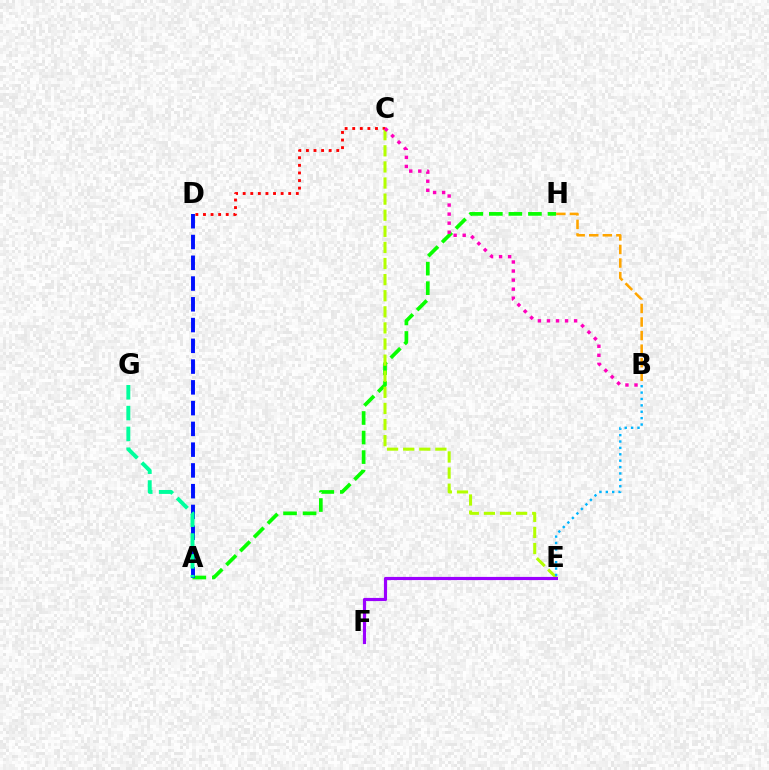{('A', 'H'): [{'color': '#08ff00', 'line_style': 'dashed', 'thickness': 2.66}], ('C', 'D'): [{'color': '#ff0000', 'line_style': 'dotted', 'thickness': 2.06}], ('C', 'E'): [{'color': '#b3ff00', 'line_style': 'dashed', 'thickness': 2.19}], ('A', 'D'): [{'color': '#0010ff', 'line_style': 'dashed', 'thickness': 2.82}], ('A', 'G'): [{'color': '#00ff9d', 'line_style': 'dashed', 'thickness': 2.83}], ('B', 'H'): [{'color': '#ffa500', 'line_style': 'dashed', 'thickness': 1.84}], ('E', 'F'): [{'color': '#9b00ff', 'line_style': 'solid', 'thickness': 2.28}], ('B', 'C'): [{'color': '#ff00bd', 'line_style': 'dotted', 'thickness': 2.46}], ('B', 'E'): [{'color': '#00b5ff', 'line_style': 'dotted', 'thickness': 1.74}]}